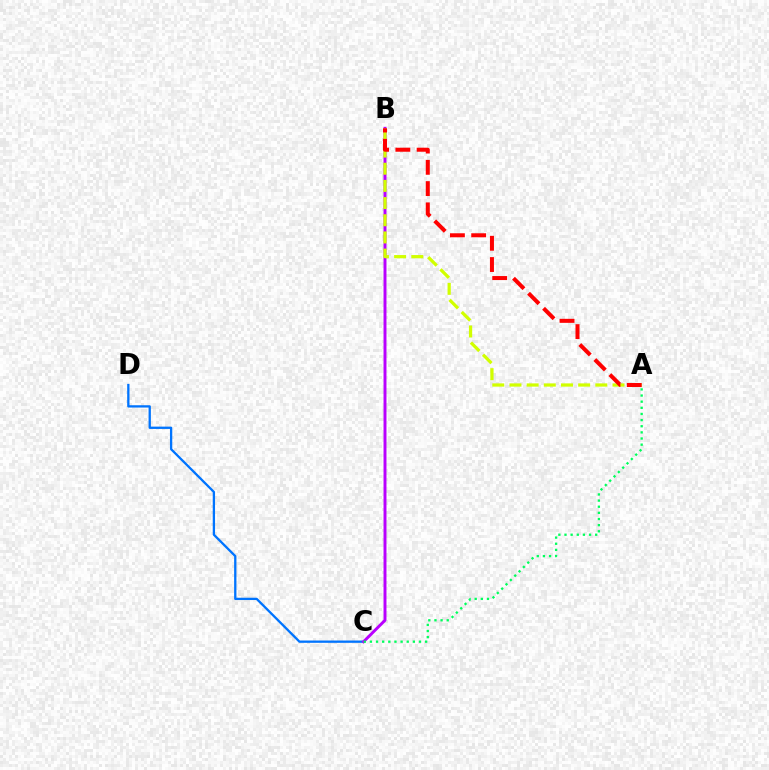{('C', 'D'): [{'color': '#0074ff', 'line_style': 'solid', 'thickness': 1.66}], ('B', 'C'): [{'color': '#b900ff', 'line_style': 'solid', 'thickness': 2.12}], ('A', 'C'): [{'color': '#00ff5c', 'line_style': 'dotted', 'thickness': 1.67}], ('A', 'B'): [{'color': '#d1ff00', 'line_style': 'dashed', 'thickness': 2.33}, {'color': '#ff0000', 'line_style': 'dashed', 'thickness': 2.89}]}